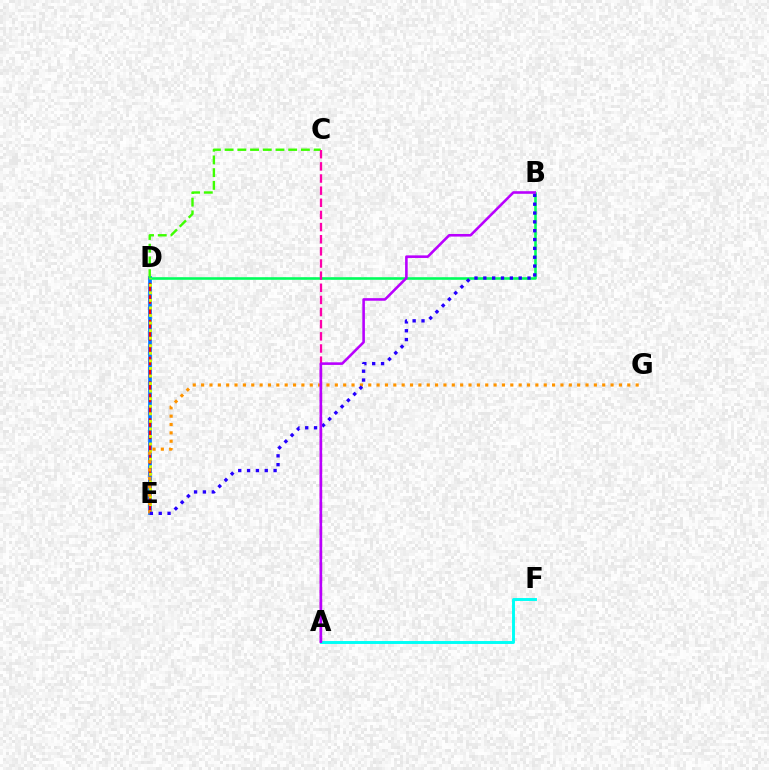{('D', 'E'): [{'color': '#0074ff', 'line_style': 'solid', 'thickness': 2.65}, {'color': '#ff0000', 'line_style': 'dashed', 'thickness': 1.67}, {'color': '#d1ff00', 'line_style': 'dotted', 'thickness': 2.05}], ('A', 'F'): [{'color': '#00fff6', 'line_style': 'solid', 'thickness': 2.11}], ('C', 'D'): [{'color': '#3dff00', 'line_style': 'dashed', 'thickness': 1.73}], ('B', 'D'): [{'color': '#00ff5c', 'line_style': 'solid', 'thickness': 1.87}], ('E', 'G'): [{'color': '#ff9400', 'line_style': 'dotted', 'thickness': 2.27}], ('A', 'C'): [{'color': '#ff00ac', 'line_style': 'dashed', 'thickness': 1.65}], ('B', 'E'): [{'color': '#2500ff', 'line_style': 'dotted', 'thickness': 2.4}], ('A', 'B'): [{'color': '#b900ff', 'line_style': 'solid', 'thickness': 1.87}]}